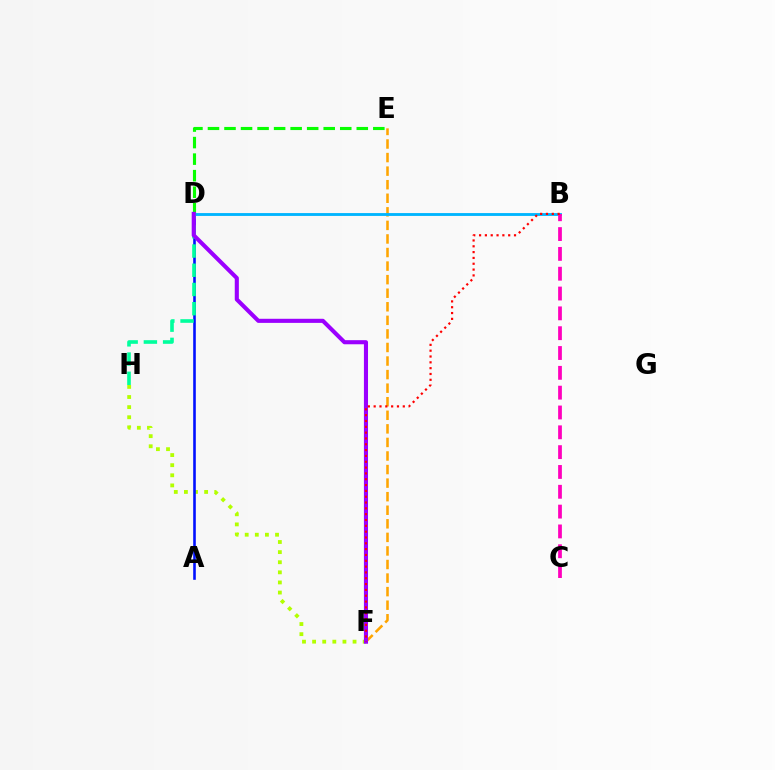{('E', 'F'): [{'color': '#ffa500', 'line_style': 'dashed', 'thickness': 1.84}], ('F', 'H'): [{'color': '#b3ff00', 'line_style': 'dotted', 'thickness': 2.75}], ('A', 'D'): [{'color': '#0010ff', 'line_style': 'solid', 'thickness': 1.87}], ('D', 'E'): [{'color': '#08ff00', 'line_style': 'dashed', 'thickness': 2.25}], ('B', 'D'): [{'color': '#00b5ff', 'line_style': 'solid', 'thickness': 2.05}], ('B', 'C'): [{'color': '#ff00bd', 'line_style': 'dashed', 'thickness': 2.69}], ('D', 'H'): [{'color': '#00ff9d', 'line_style': 'dashed', 'thickness': 2.61}], ('D', 'F'): [{'color': '#9b00ff', 'line_style': 'solid', 'thickness': 2.95}], ('B', 'F'): [{'color': '#ff0000', 'line_style': 'dotted', 'thickness': 1.58}]}